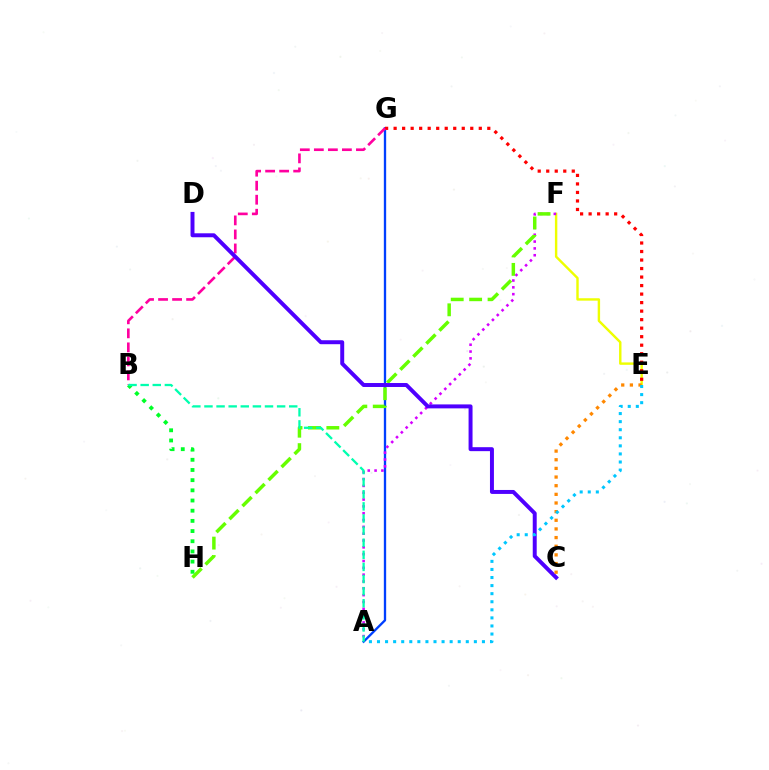{('E', 'F'): [{'color': '#eeff00', 'line_style': 'solid', 'thickness': 1.74}], ('A', 'G'): [{'color': '#003fff', 'line_style': 'solid', 'thickness': 1.68}], ('A', 'F'): [{'color': '#d600ff', 'line_style': 'dotted', 'thickness': 1.86}], ('E', 'G'): [{'color': '#ff0000', 'line_style': 'dotted', 'thickness': 2.31}], ('F', 'H'): [{'color': '#66ff00', 'line_style': 'dashed', 'thickness': 2.5}], ('B', 'G'): [{'color': '#ff00a0', 'line_style': 'dashed', 'thickness': 1.9}], ('B', 'H'): [{'color': '#00ff27', 'line_style': 'dotted', 'thickness': 2.77}], ('C', 'D'): [{'color': '#4f00ff', 'line_style': 'solid', 'thickness': 2.85}], ('C', 'E'): [{'color': '#ff8800', 'line_style': 'dotted', 'thickness': 2.35}], ('A', 'E'): [{'color': '#00c7ff', 'line_style': 'dotted', 'thickness': 2.19}], ('A', 'B'): [{'color': '#00ffaf', 'line_style': 'dashed', 'thickness': 1.65}]}